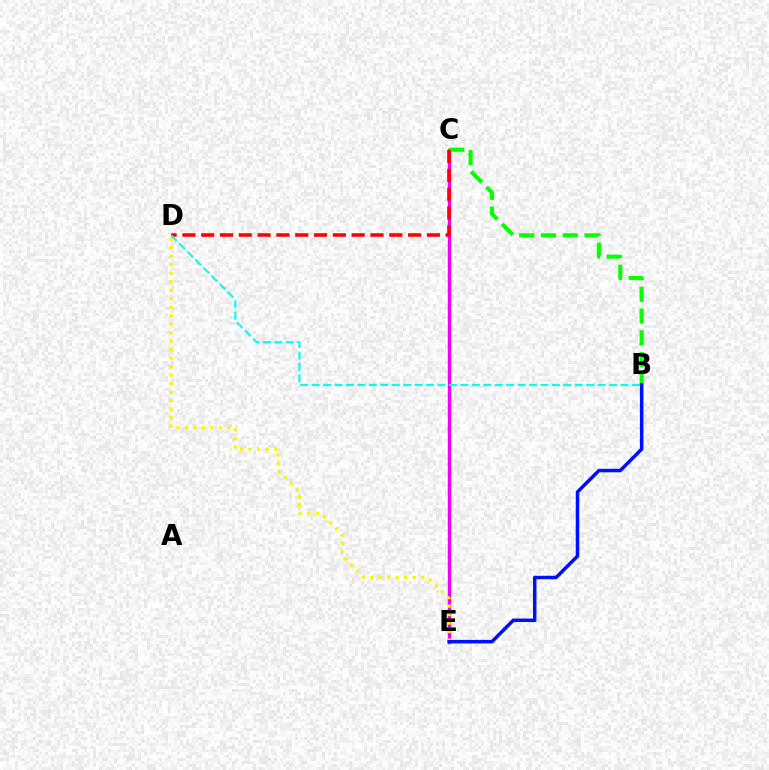{('C', 'E'): [{'color': '#ee00ff', 'line_style': 'solid', 'thickness': 2.42}], ('B', 'C'): [{'color': '#08ff00', 'line_style': 'dashed', 'thickness': 2.95}], ('D', 'E'): [{'color': '#fcf500', 'line_style': 'dotted', 'thickness': 2.31}], ('C', 'D'): [{'color': '#ff0000', 'line_style': 'dashed', 'thickness': 2.56}], ('B', 'D'): [{'color': '#00fff6', 'line_style': 'dashed', 'thickness': 1.55}], ('B', 'E'): [{'color': '#0010ff', 'line_style': 'solid', 'thickness': 2.52}]}